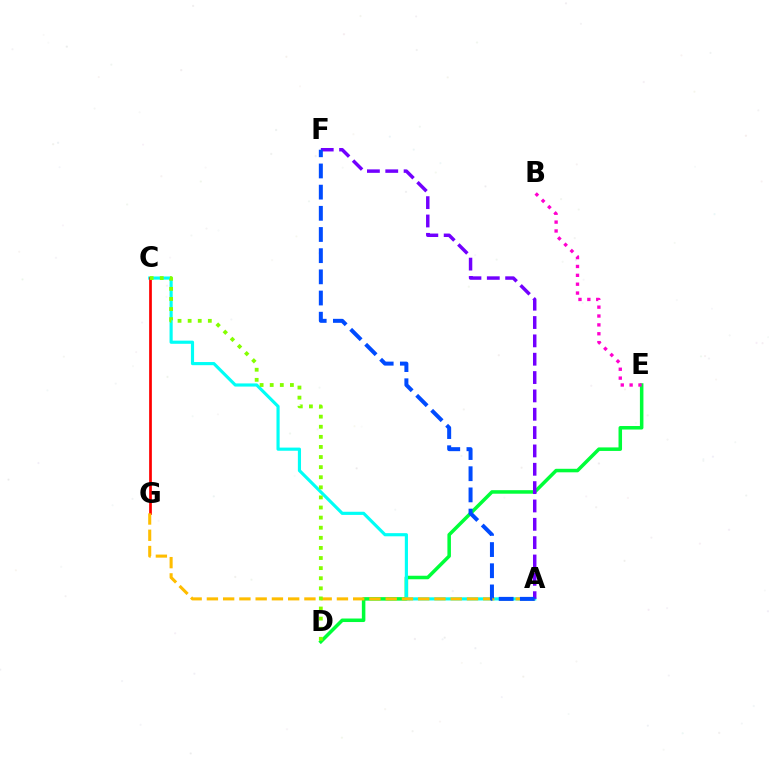{('D', 'E'): [{'color': '#00ff39', 'line_style': 'solid', 'thickness': 2.54}], ('A', 'C'): [{'color': '#00fff6', 'line_style': 'solid', 'thickness': 2.27}], ('C', 'G'): [{'color': '#ff0000', 'line_style': 'solid', 'thickness': 1.96}], ('A', 'G'): [{'color': '#ffbd00', 'line_style': 'dashed', 'thickness': 2.21}], ('A', 'F'): [{'color': '#7200ff', 'line_style': 'dashed', 'thickness': 2.49}, {'color': '#004bff', 'line_style': 'dashed', 'thickness': 2.88}], ('C', 'D'): [{'color': '#84ff00', 'line_style': 'dotted', 'thickness': 2.74}], ('B', 'E'): [{'color': '#ff00cf', 'line_style': 'dotted', 'thickness': 2.41}]}